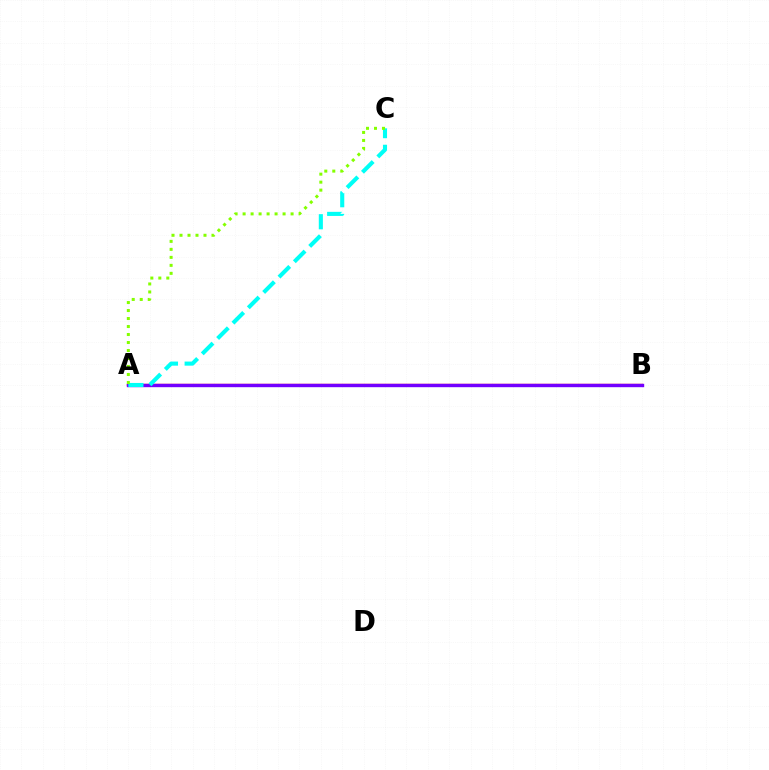{('A', 'B'): [{'color': '#ff0000', 'line_style': 'solid', 'thickness': 1.67}, {'color': '#7200ff', 'line_style': 'solid', 'thickness': 2.43}], ('A', 'C'): [{'color': '#00fff6', 'line_style': 'dashed', 'thickness': 2.95}, {'color': '#84ff00', 'line_style': 'dotted', 'thickness': 2.17}]}